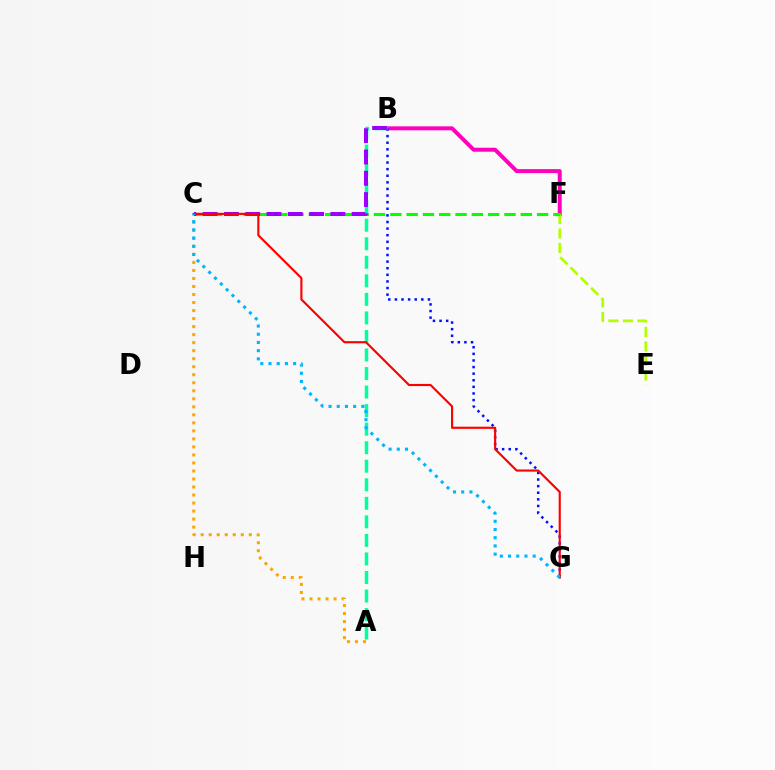{('A', 'C'): [{'color': '#ffa500', 'line_style': 'dotted', 'thickness': 2.18}], ('B', 'F'): [{'color': '#ff00bd', 'line_style': 'solid', 'thickness': 2.86}], ('B', 'G'): [{'color': '#0010ff', 'line_style': 'dotted', 'thickness': 1.79}], ('E', 'F'): [{'color': '#b3ff00', 'line_style': 'dashed', 'thickness': 1.97}], ('A', 'B'): [{'color': '#00ff9d', 'line_style': 'dashed', 'thickness': 2.52}], ('C', 'F'): [{'color': '#08ff00', 'line_style': 'dashed', 'thickness': 2.21}], ('B', 'C'): [{'color': '#9b00ff', 'line_style': 'dashed', 'thickness': 2.89}], ('C', 'G'): [{'color': '#ff0000', 'line_style': 'solid', 'thickness': 1.55}, {'color': '#00b5ff', 'line_style': 'dotted', 'thickness': 2.23}]}